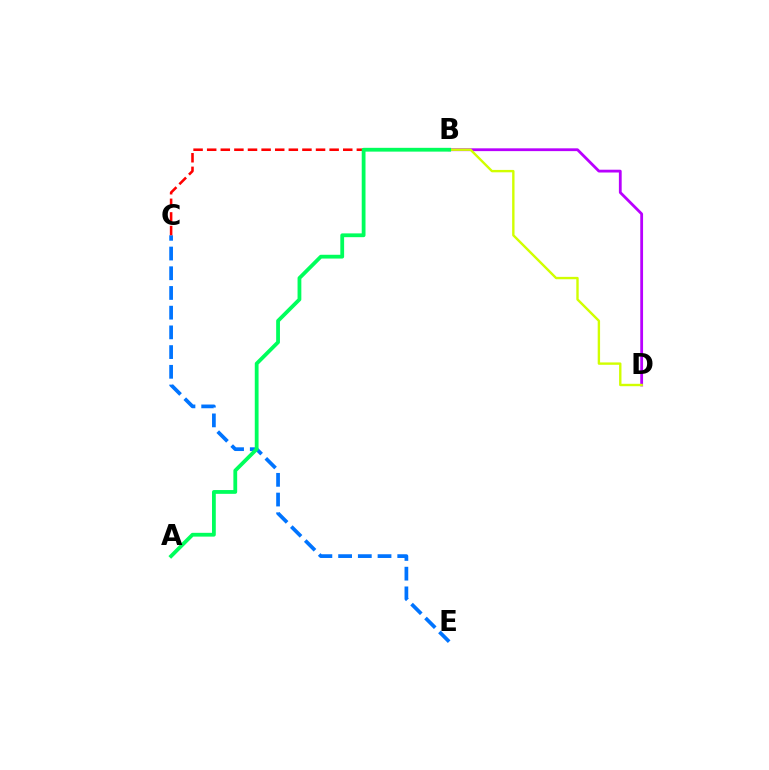{('C', 'E'): [{'color': '#0074ff', 'line_style': 'dashed', 'thickness': 2.68}], ('B', 'D'): [{'color': '#b900ff', 'line_style': 'solid', 'thickness': 2.01}, {'color': '#d1ff00', 'line_style': 'solid', 'thickness': 1.72}], ('B', 'C'): [{'color': '#ff0000', 'line_style': 'dashed', 'thickness': 1.85}], ('A', 'B'): [{'color': '#00ff5c', 'line_style': 'solid', 'thickness': 2.73}]}